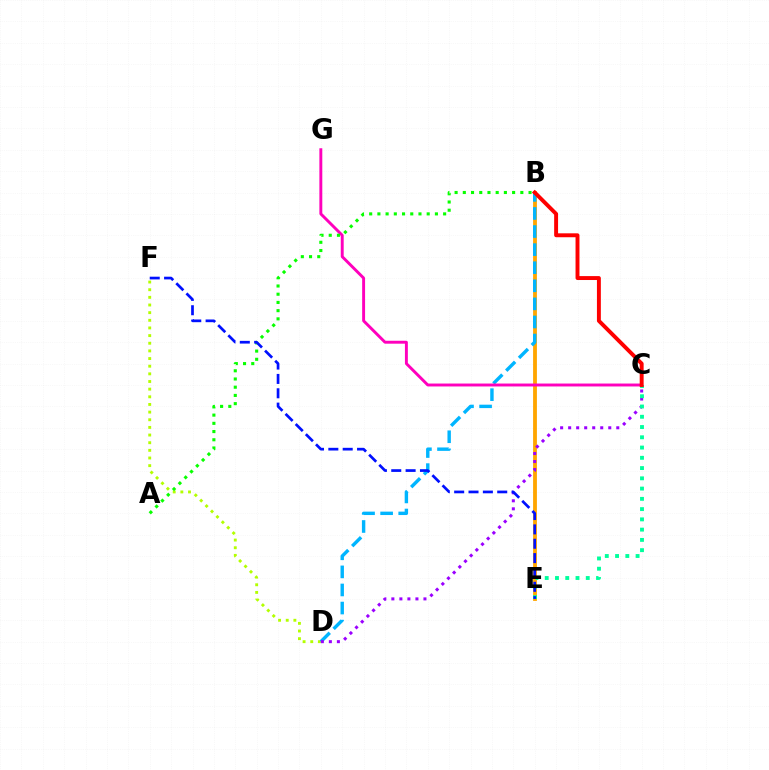{('D', 'F'): [{'color': '#b3ff00', 'line_style': 'dotted', 'thickness': 2.08}], ('B', 'E'): [{'color': '#ffa500', 'line_style': 'solid', 'thickness': 2.75}], ('B', 'D'): [{'color': '#00b5ff', 'line_style': 'dashed', 'thickness': 2.46}], ('C', 'D'): [{'color': '#9b00ff', 'line_style': 'dotted', 'thickness': 2.18}], ('C', 'E'): [{'color': '#00ff9d', 'line_style': 'dotted', 'thickness': 2.79}], ('C', 'G'): [{'color': '#ff00bd', 'line_style': 'solid', 'thickness': 2.1}], ('A', 'B'): [{'color': '#08ff00', 'line_style': 'dotted', 'thickness': 2.23}], ('B', 'C'): [{'color': '#ff0000', 'line_style': 'solid', 'thickness': 2.82}], ('E', 'F'): [{'color': '#0010ff', 'line_style': 'dashed', 'thickness': 1.95}]}